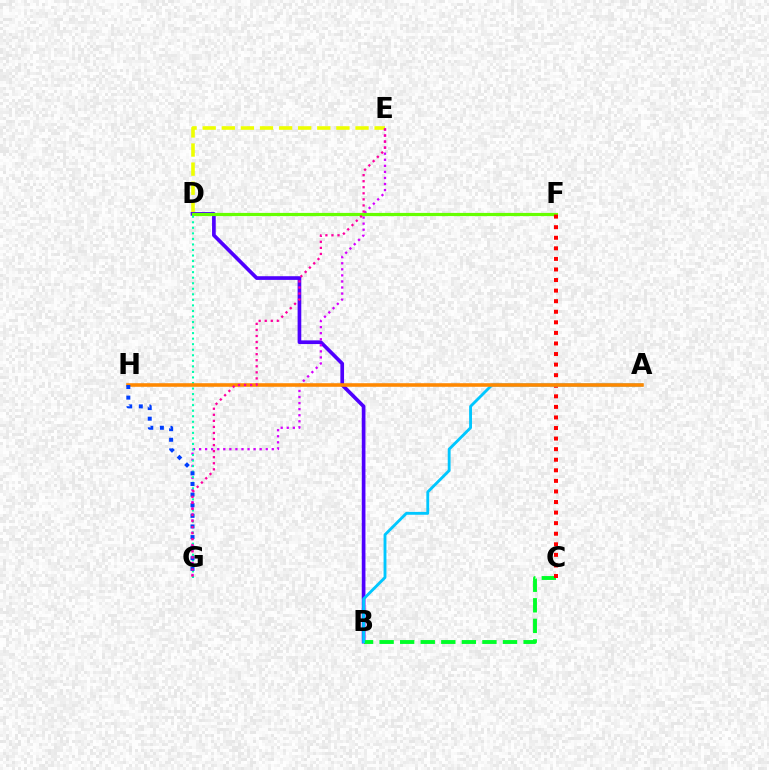{('D', 'E'): [{'color': '#eeff00', 'line_style': 'dashed', 'thickness': 2.6}], ('B', 'D'): [{'color': '#4f00ff', 'line_style': 'solid', 'thickness': 2.65}], ('E', 'G'): [{'color': '#d600ff', 'line_style': 'dotted', 'thickness': 1.65}, {'color': '#ff00a0', 'line_style': 'dotted', 'thickness': 1.65}], ('D', 'F'): [{'color': '#66ff00', 'line_style': 'solid', 'thickness': 2.3}], ('B', 'C'): [{'color': '#00ff27', 'line_style': 'dashed', 'thickness': 2.79}], ('C', 'F'): [{'color': '#ff0000', 'line_style': 'dotted', 'thickness': 2.87}], ('A', 'B'): [{'color': '#00c7ff', 'line_style': 'solid', 'thickness': 2.06}], ('D', 'G'): [{'color': '#00ffaf', 'line_style': 'dotted', 'thickness': 1.51}], ('A', 'H'): [{'color': '#ff8800', 'line_style': 'solid', 'thickness': 2.58}], ('G', 'H'): [{'color': '#003fff', 'line_style': 'dotted', 'thickness': 2.88}]}